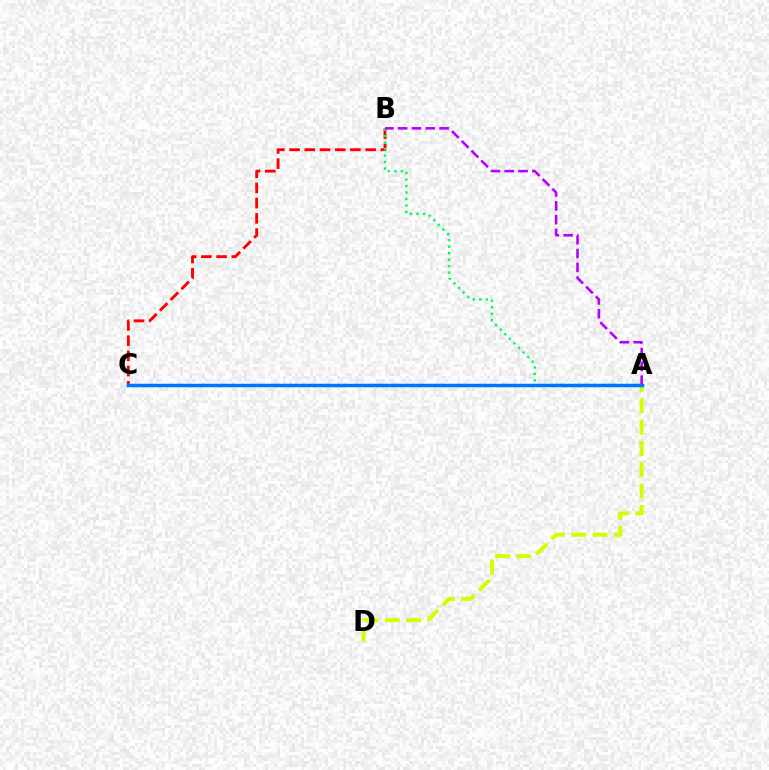{('A', 'D'): [{'color': '#d1ff00', 'line_style': 'dashed', 'thickness': 2.89}], ('B', 'C'): [{'color': '#ff0000', 'line_style': 'dashed', 'thickness': 2.07}], ('A', 'B'): [{'color': '#00ff5c', 'line_style': 'dotted', 'thickness': 1.76}, {'color': '#b900ff', 'line_style': 'dashed', 'thickness': 1.88}], ('A', 'C'): [{'color': '#0074ff', 'line_style': 'solid', 'thickness': 2.5}]}